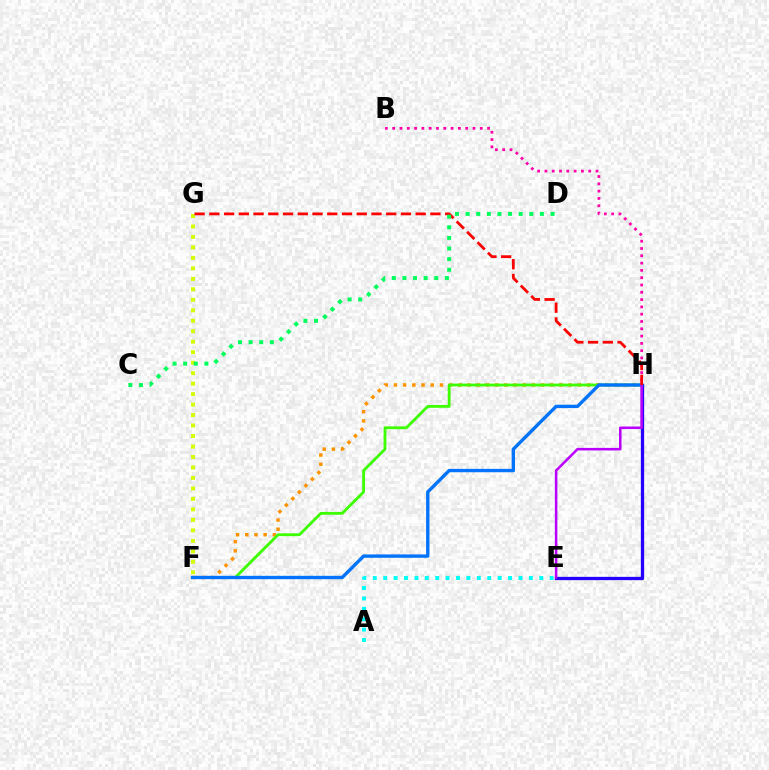{('F', 'G'): [{'color': '#d1ff00', 'line_style': 'dotted', 'thickness': 2.85}], ('E', 'H'): [{'color': '#2500ff', 'line_style': 'solid', 'thickness': 2.37}, {'color': '#b900ff', 'line_style': 'solid', 'thickness': 1.83}], ('F', 'H'): [{'color': '#ff9400', 'line_style': 'dotted', 'thickness': 2.5}, {'color': '#3dff00', 'line_style': 'solid', 'thickness': 2.04}, {'color': '#0074ff', 'line_style': 'solid', 'thickness': 2.42}], ('B', 'H'): [{'color': '#ff00ac', 'line_style': 'dotted', 'thickness': 1.98}], ('A', 'E'): [{'color': '#00fff6', 'line_style': 'dotted', 'thickness': 2.83}], ('G', 'H'): [{'color': '#ff0000', 'line_style': 'dashed', 'thickness': 2.0}], ('C', 'D'): [{'color': '#00ff5c', 'line_style': 'dotted', 'thickness': 2.88}]}